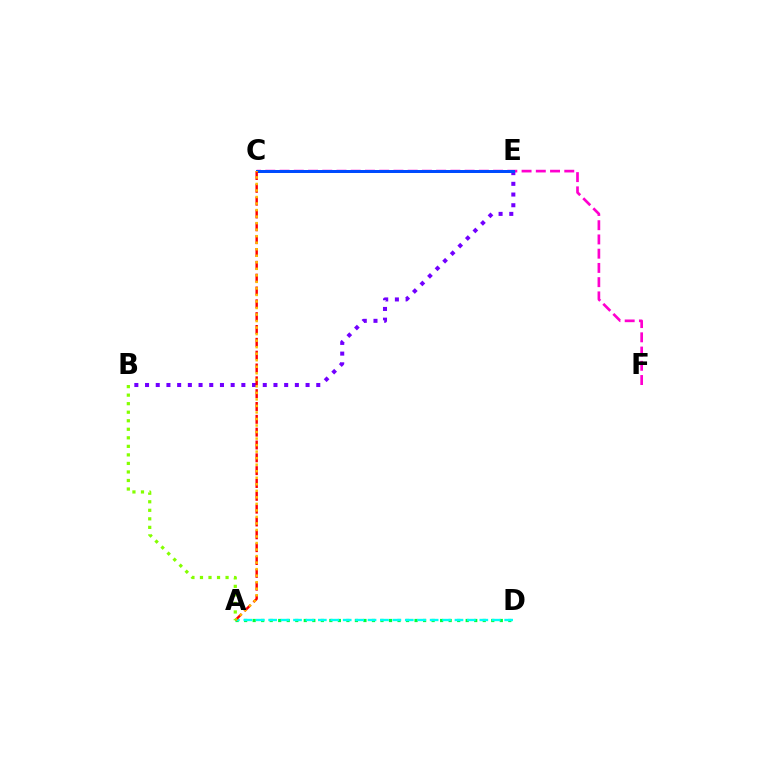{('A', 'D'): [{'color': '#00ff39', 'line_style': 'dotted', 'thickness': 2.32}, {'color': '#00fff6', 'line_style': 'dashed', 'thickness': 1.69}], ('C', 'F'): [{'color': '#ff00cf', 'line_style': 'dashed', 'thickness': 1.93}], ('B', 'E'): [{'color': '#7200ff', 'line_style': 'dotted', 'thickness': 2.91}], ('C', 'E'): [{'color': '#004bff', 'line_style': 'solid', 'thickness': 2.15}], ('A', 'C'): [{'color': '#ff0000', 'line_style': 'dashed', 'thickness': 1.74}, {'color': '#ffbd00', 'line_style': 'dotted', 'thickness': 1.77}], ('A', 'B'): [{'color': '#84ff00', 'line_style': 'dotted', 'thickness': 2.32}]}